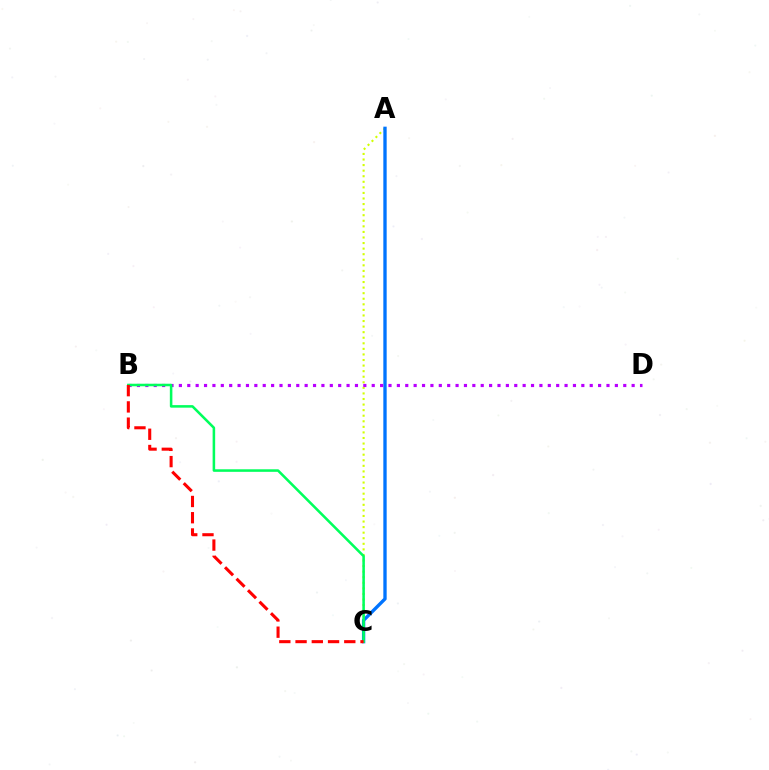{('A', 'C'): [{'color': '#d1ff00', 'line_style': 'dotted', 'thickness': 1.51}, {'color': '#0074ff', 'line_style': 'solid', 'thickness': 2.4}], ('B', 'D'): [{'color': '#b900ff', 'line_style': 'dotted', 'thickness': 2.28}], ('B', 'C'): [{'color': '#00ff5c', 'line_style': 'solid', 'thickness': 1.83}, {'color': '#ff0000', 'line_style': 'dashed', 'thickness': 2.21}]}